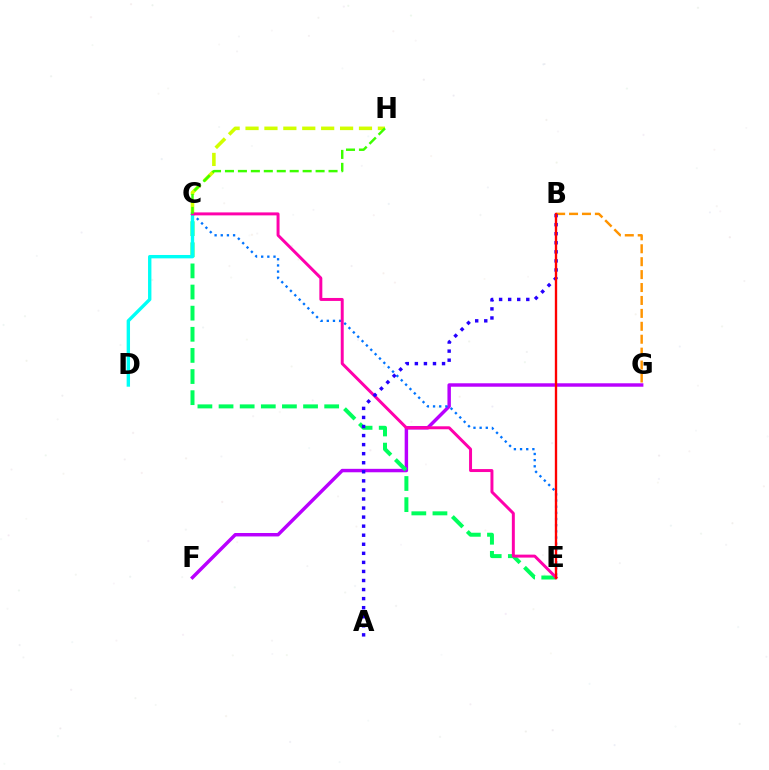{('F', 'G'): [{'color': '#b900ff', 'line_style': 'solid', 'thickness': 2.48}], ('C', 'E'): [{'color': '#00ff5c', 'line_style': 'dashed', 'thickness': 2.87}, {'color': '#0074ff', 'line_style': 'dotted', 'thickness': 1.67}, {'color': '#ff00ac', 'line_style': 'solid', 'thickness': 2.14}], ('C', 'H'): [{'color': '#d1ff00', 'line_style': 'dashed', 'thickness': 2.57}, {'color': '#3dff00', 'line_style': 'dashed', 'thickness': 1.76}], ('B', 'G'): [{'color': '#ff9400', 'line_style': 'dashed', 'thickness': 1.76}], ('C', 'D'): [{'color': '#00fff6', 'line_style': 'solid', 'thickness': 2.43}], ('A', 'B'): [{'color': '#2500ff', 'line_style': 'dotted', 'thickness': 2.46}], ('B', 'E'): [{'color': '#ff0000', 'line_style': 'solid', 'thickness': 1.69}]}